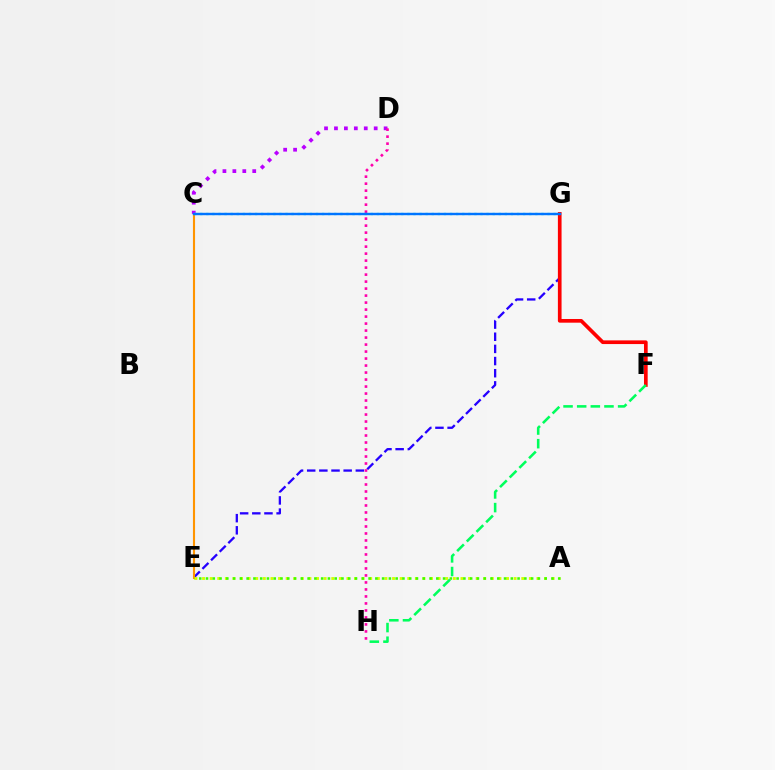{('E', 'G'): [{'color': '#2500ff', 'line_style': 'dashed', 'thickness': 1.65}], ('C', 'E'): [{'color': '#ff9400', 'line_style': 'solid', 'thickness': 1.52}], ('C', 'D'): [{'color': '#b900ff', 'line_style': 'dotted', 'thickness': 2.7}], ('D', 'H'): [{'color': '#ff00ac', 'line_style': 'dotted', 'thickness': 1.9}], ('A', 'E'): [{'color': '#d1ff00', 'line_style': 'dotted', 'thickness': 2.06}, {'color': '#3dff00', 'line_style': 'dotted', 'thickness': 1.84}], ('F', 'G'): [{'color': '#ff0000', 'line_style': 'solid', 'thickness': 2.65}], ('C', 'G'): [{'color': '#00fff6', 'line_style': 'dotted', 'thickness': 1.66}, {'color': '#0074ff', 'line_style': 'solid', 'thickness': 1.74}], ('F', 'H'): [{'color': '#00ff5c', 'line_style': 'dashed', 'thickness': 1.85}]}